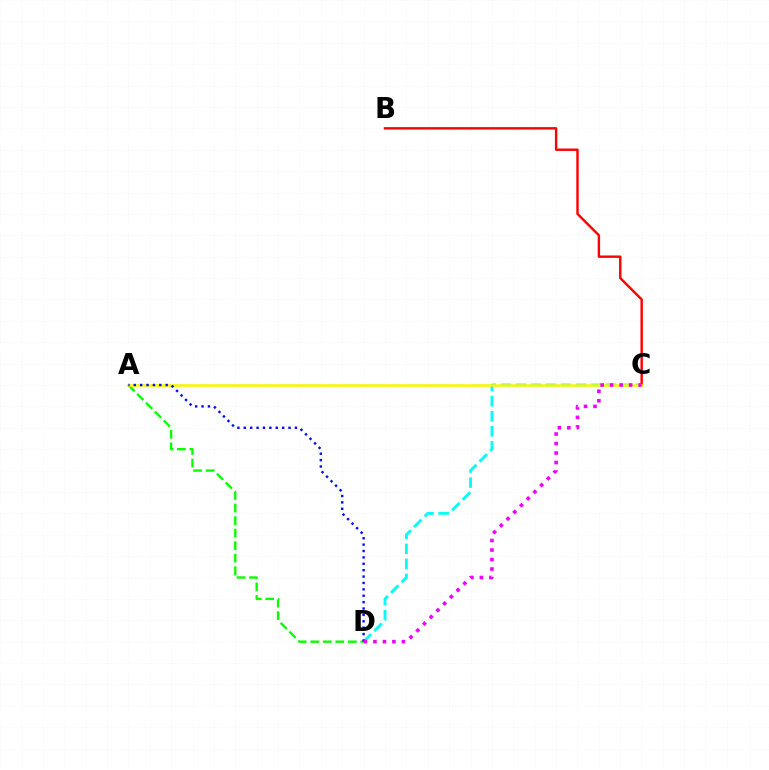{('C', 'D'): [{'color': '#00fff6', 'line_style': 'dashed', 'thickness': 2.04}, {'color': '#ee00ff', 'line_style': 'dotted', 'thickness': 2.58}], ('B', 'C'): [{'color': '#ff0000', 'line_style': 'solid', 'thickness': 1.74}], ('A', 'D'): [{'color': '#08ff00', 'line_style': 'dashed', 'thickness': 1.7}, {'color': '#0010ff', 'line_style': 'dotted', 'thickness': 1.74}], ('A', 'C'): [{'color': '#fcf500', 'line_style': 'solid', 'thickness': 1.85}]}